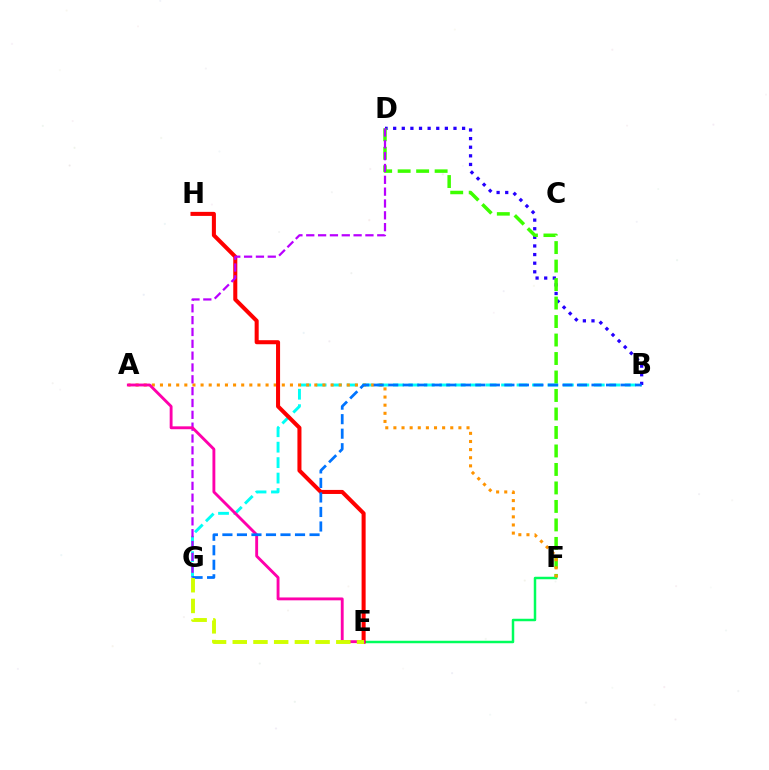{('B', 'G'): [{'color': '#00fff6', 'line_style': 'dashed', 'thickness': 2.1}, {'color': '#0074ff', 'line_style': 'dashed', 'thickness': 1.97}], ('B', 'D'): [{'color': '#2500ff', 'line_style': 'dotted', 'thickness': 2.34}], ('D', 'F'): [{'color': '#3dff00', 'line_style': 'dashed', 'thickness': 2.51}], ('E', 'F'): [{'color': '#00ff5c', 'line_style': 'solid', 'thickness': 1.79}], ('A', 'F'): [{'color': '#ff9400', 'line_style': 'dotted', 'thickness': 2.21}], ('E', 'H'): [{'color': '#ff0000', 'line_style': 'solid', 'thickness': 2.91}], ('D', 'G'): [{'color': '#b900ff', 'line_style': 'dashed', 'thickness': 1.61}], ('A', 'E'): [{'color': '#ff00ac', 'line_style': 'solid', 'thickness': 2.07}], ('E', 'G'): [{'color': '#d1ff00', 'line_style': 'dashed', 'thickness': 2.81}]}